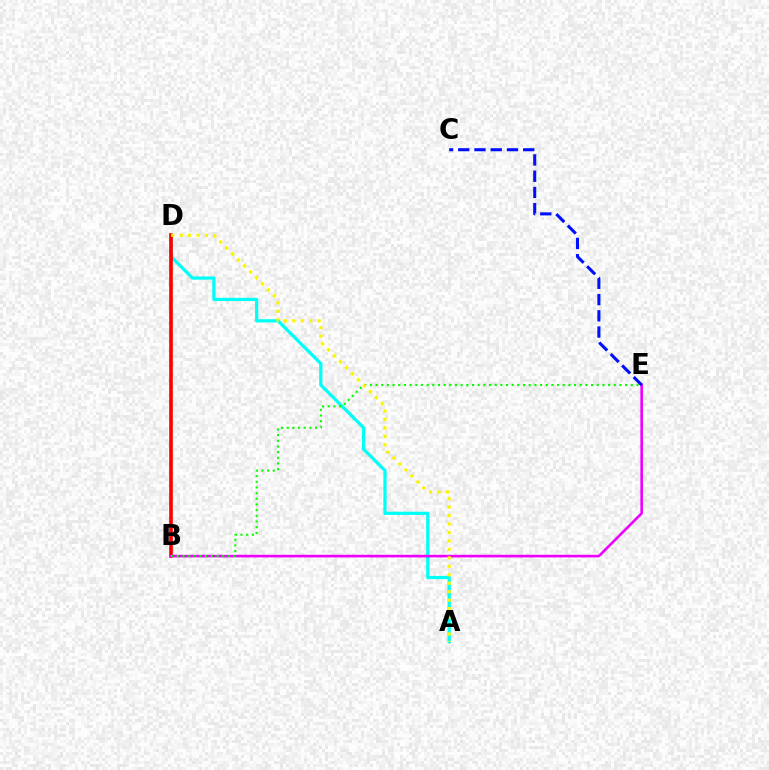{('A', 'D'): [{'color': '#00fff6', 'line_style': 'solid', 'thickness': 2.33}, {'color': '#fcf500', 'line_style': 'dotted', 'thickness': 2.3}], ('B', 'D'): [{'color': '#ff0000', 'line_style': 'solid', 'thickness': 2.63}], ('B', 'E'): [{'color': '#ee00ff', 'line_style': 'solid', 'thickness': 1.88}, {'color': '#08ff00', 'line_style': 'dotted', 'thickness': 1.54}], ('C', 'E'): [{'color': '#0010ff', 'line_style': 'dashed', 'thickness': 2.21}]}